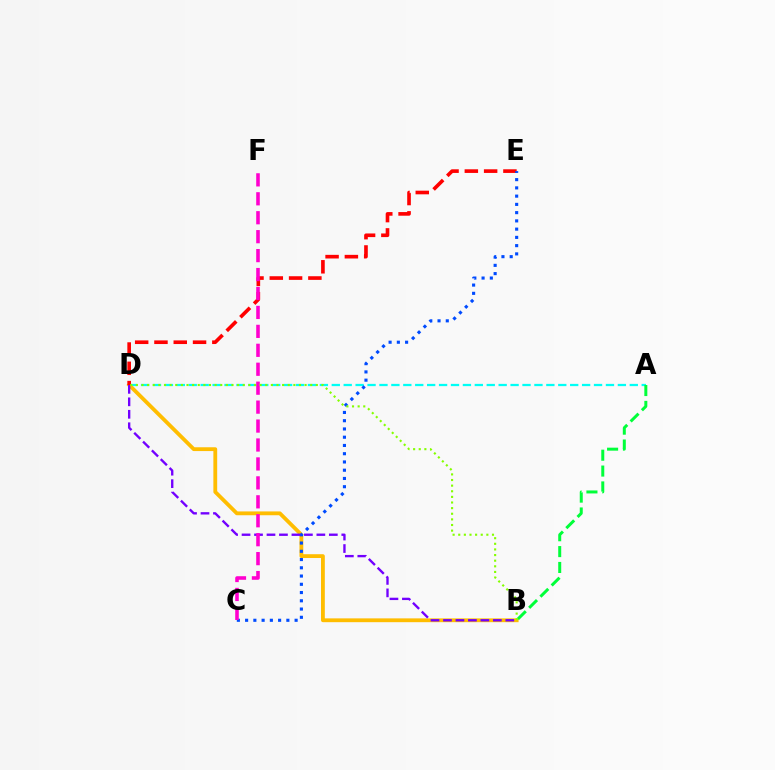{('A', 'D'): [{'color': '#00fff6', 'line_style': 'dashed', 'thickness': 1.62}], ('B', 'D'): [{'color': '#ffbd00', 'line_style': 'solid', 'thickness': 2.74}, {'color': '#7200ff', 'line_style': 'dashed', 'thickness': 1.69}, {'color': '#84ff00', 'line_style': 'dotted', 'thickness': 1.53}], ('D', 'E'): [{'color': '#ff0000', 'line_style': 'dashed', 'thickness': 2.62}], ('A', 'B'): [{'color': '#00ff39', 'line_style': 'dashed', 'thickness': 2.15}], ('C', 'E'): [{'color': '#004bff', 'line_style': 'dotted', 'thickness': 2.24}], ('C', 'F'): [{'color': '#ff00cf', 'line_style': 'dashed', 'thickness': 2.57}]}